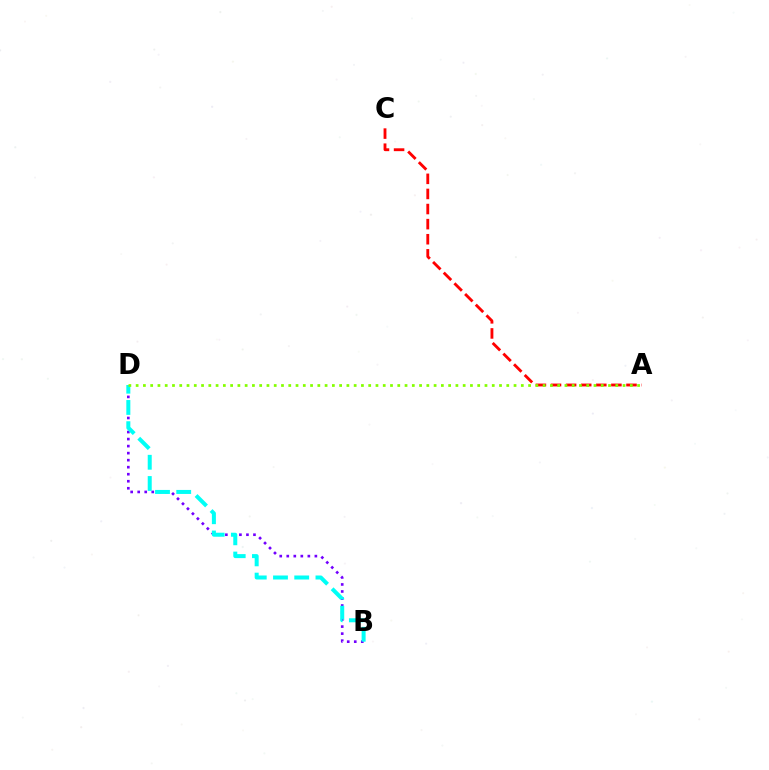{('B', 'D'): [{'color': '#7200ff', 'line_style': 'dotted', 'thickness': 1.91}, {'color': '#00fff6', 'line_style': 'dashed', 'thickness': 2.88}], ('A', 'C'): [{'color': '#ff0000', 'line_style': 'dashed', 'thickness': 2.05}], ('A', 'D'): [{'color': '#84ff00', 'line_style': 'dotted', 'thickness': 1.97}]}